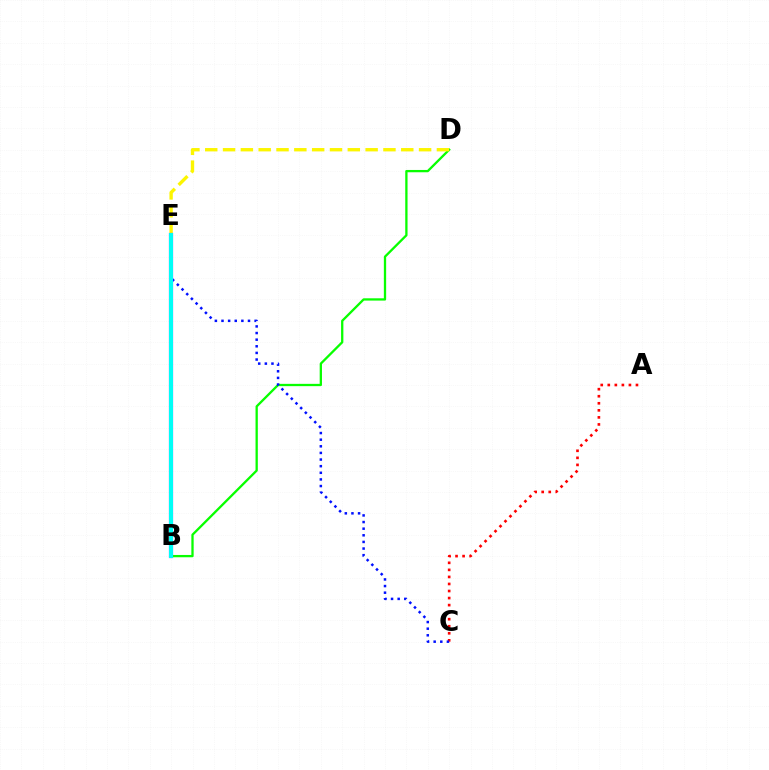{('B', 'D'): [{'color': '#08ff00', 'line_style': 'solid', 'thickness': 1.65}], ('A', 'C'): [{'color': '#ff0000', 'line_style': 'dotted', 'thickness': 1.91}], ('D', 'E'): [{'color': '#fcf500', 'line_style': 'dashed', 'thickness': 2.42}], ('C', 'E'): [{'color': '#0010ff', 'line_style': 'dotted', 'thickness': 1.8}], ('B', 'E'): [{'color': '#ee00ff', 'line_style': 'solid', 'thickness': 3.0}, {'color': '#00fff6', 'line_style': 'solid', 'thickness': 2.95}]}